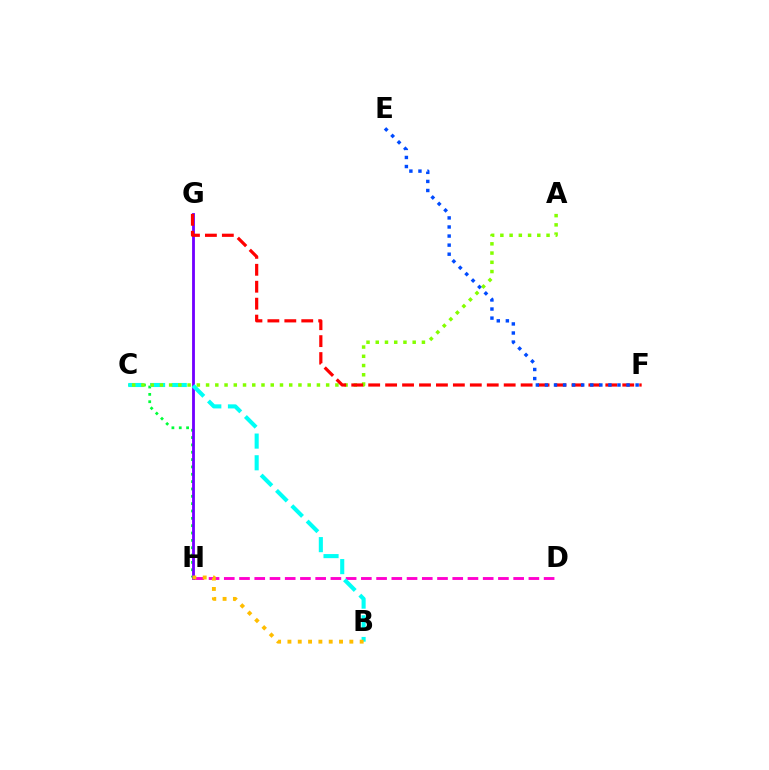{('C', 'H'): [{'color': '#00ff39', 'line_style': 'dotted', 'thickness': 2.0}], ('D', 'H'): [{'color': '#ff00cf', 'line_style': 'dashed', 'thickness': 2.07}], ('G', 'H'): [{'color': '#7200ff', 'line_style': 'solid', 'thickness': 2.03}], ('B', 'C'): [{'color': '#00fff6', 'line_style': 'dashed', 'thickness': 2.95}], ('A', 'C'): [{'color': '#84ff00', 'line_style': 'dotted', 'thickness': 2.51}], ('B', 'H'): [{'color': '#ffbd00', 'line_style': 'dotted', 'thickness': 2.8}], ('F', 'G'): [{'color': '#ff0000', 'line_style': 'dashed', 'thickness': 2.3}], ('E', 'F'): [{'color': '#004bff', 'line_style': 'dotted', 'thickness': 2.46}]}